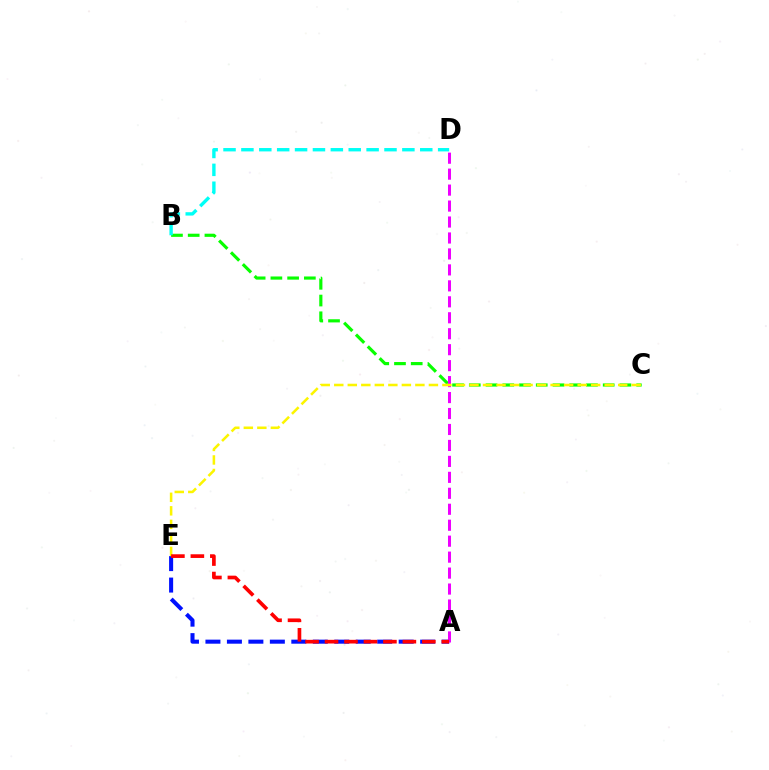{('A', 'E'): [{'color': '#0010ff', 'line_style': 'dashed', 'thickness': 2.92}, {'color': '#ff0000', 'line_style': 'dashed', 'thickness': 2.64}], ('B', 'C'): [{'color': '#08ff00', 'line_style': 'dashed', 'thickness': 2.27}], ('B', 'D'): [{'color': '#00fff6', 'line_style': 'dashed', 'thickness': 2.43}], ('A', 'D'): [{'color': '#ee00ff', 'line_style': 'dashed', 'thickness': 2.17}], ('C', 'E'): [{'color': '#fcf500', 'line_style': 'dashed', 'thickness': 1.84}]}